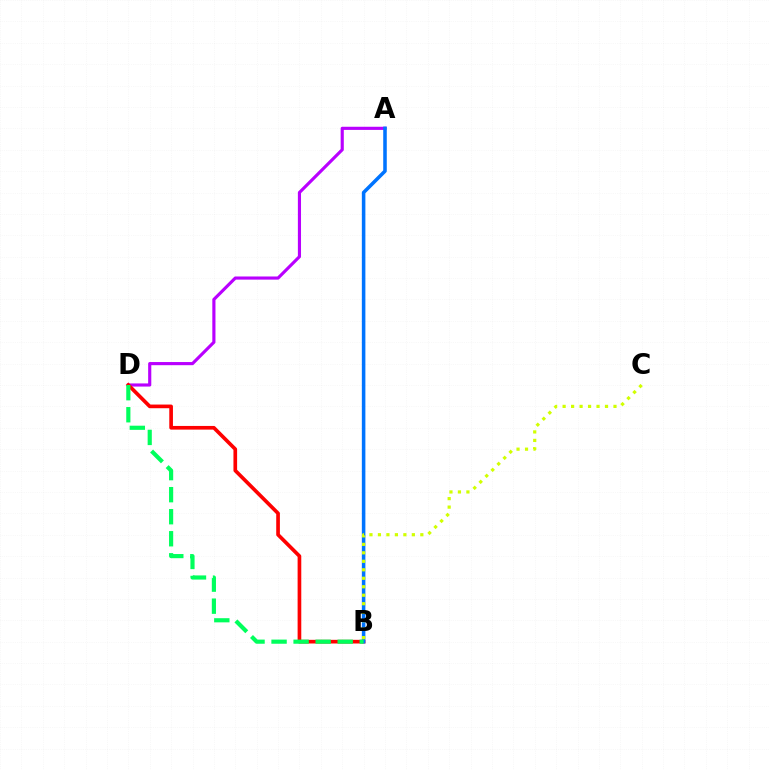{('A', 'D'): [{'color': '#b900ff', 'line_style': 'solid', 'thickness': 2.26}], ('B', 'D'): [{'color': '#ff0000', 'line_style': 'solid', 'thickness': 2.64}, {'color': '#00ff5c', 'line_style': 'dashed', 'thickness': 2.99}], ('A', 'B'): [{'color': '#0074ff', 'line_style': 'solid', 'thickness': 2.55}], ('B', 'C'): [{'color': '#d1ff00', 'line_style': 'dotted', 'thickness': 2.3}]}